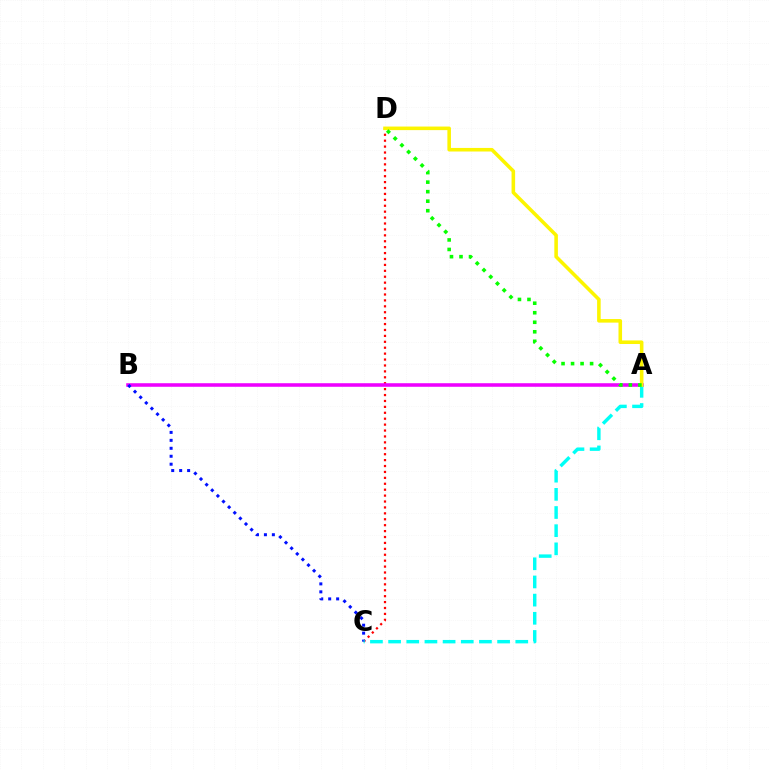{('C', 'D'): [{'color': '#ff0000', 'line_style': 'dotted', 'thickness': 1.61}], ('A', 'B'): [{'color': '#ee00ff', 'line_style': 'solid', 'thickness': 2.56}], ('B', 'C'): [{'color': '#0010ff', 'line_style': 'dotted', 'thickness': 2.16}], ('A', 'C'): [{'color': '#00fff6', 'line_style': 'dashed', 'thickness': 2.47}], ('A', 'D'): [{'color': '#fcf500', 'line_style': 'solid', 'thickness': 2.57}, {'color': '#08ff00', 'line_style': 'dotted', 'thickness': 2.59}]}